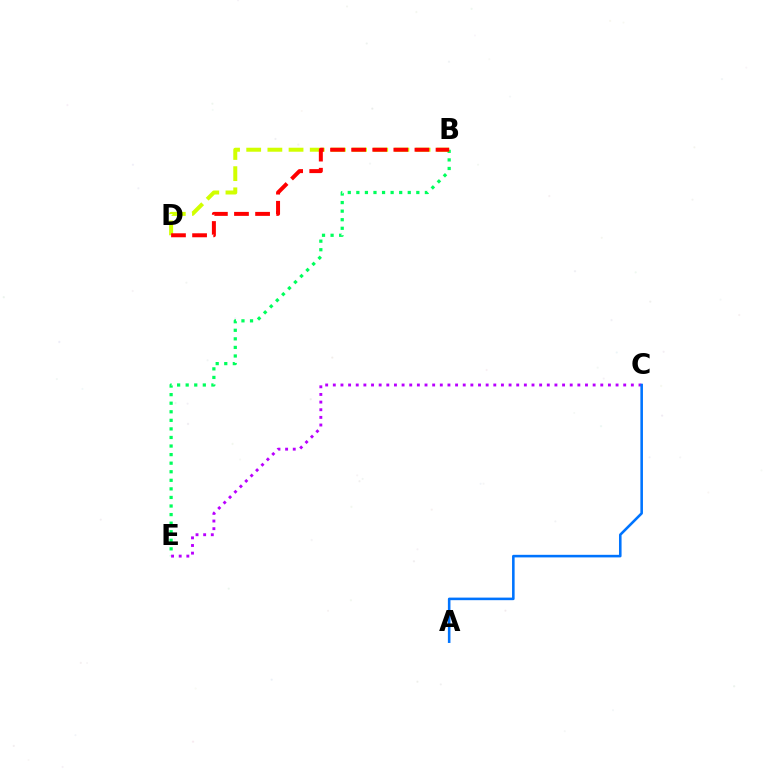{('B', 'E'): [{'color': '#00ff5c', 'line_style': 'dotted', 'thickness': 2.33}], ('B', 'D'): [{'color': '#d1ff00', 'line_style': 'dashed', 'thickness': 2.88}, {'color': '#ff0000', 'line_style': 'dashed', 'thickness': 2.87}], ('C', 'E'): [{'color': '#b900ff', 'line_style': 'dotted', 'thickness': 2.08}], ('A', 'C'): [{'color': '#0074ff', 'line_style': 'solid', 'thickness': 1.85}]}